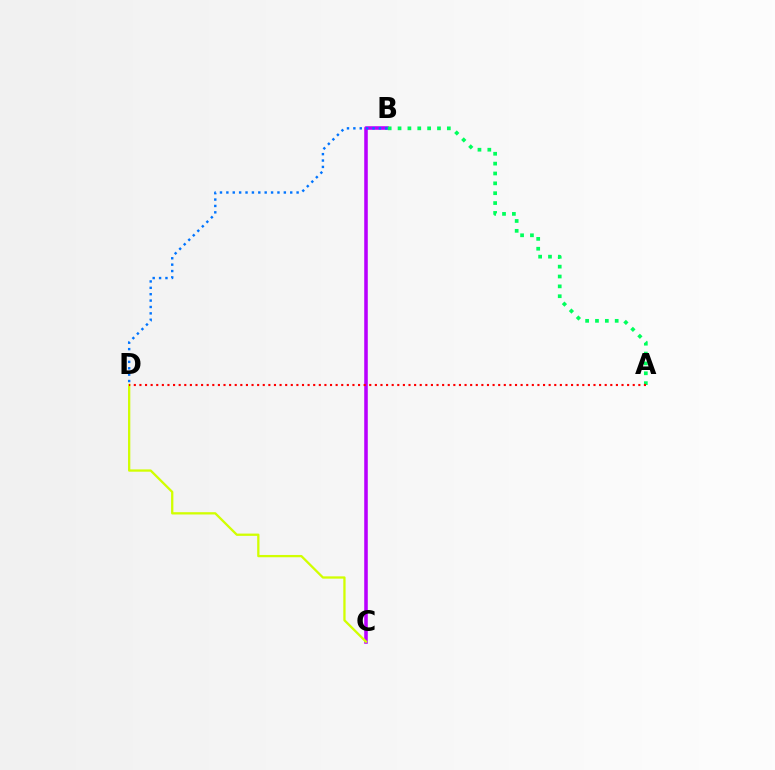{('B', 'C'): [{'color': '#b900ff', 'line_style': 'solid', 'thickness': 2.56}], ('B', 'D'): [{'color': '#0074ff', 'line_style': 'dotted', 'thickness': 1.73}], ('C', 'D'): [{'color': '#d1ff00', 'line_style': 'solid', 'thickness': 1.65}], ('A', 'B'): [{'color': '#00ff5c', 'line_style': 'dotted', 'thickness': 2.68}], ('A', 'D'): [{'color': '#ff0000', 'line_style': 'dotted', 'thickness': 1.52}]}